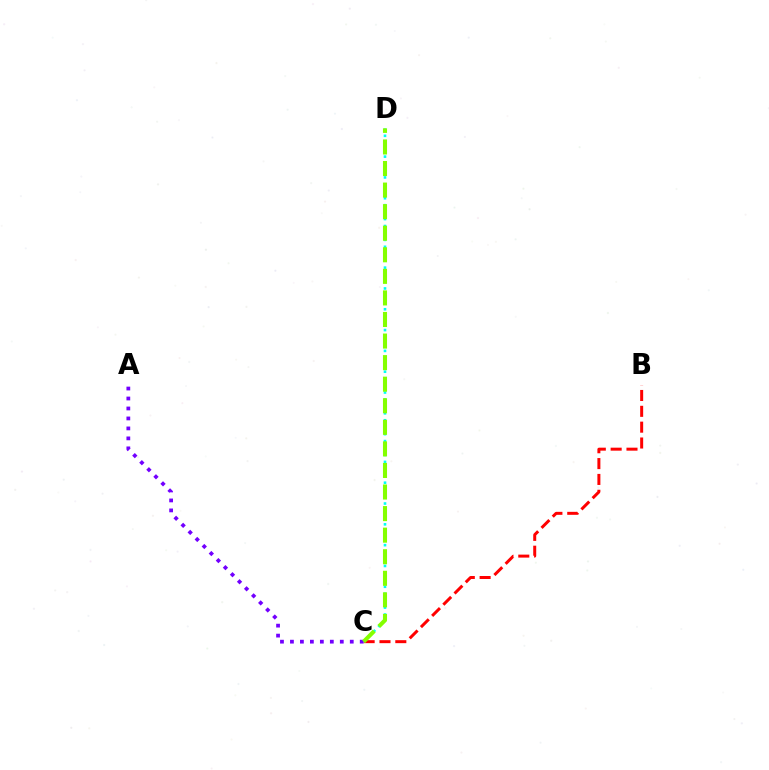{('B', 'C'): [{'color': '#ff0000', 'line_style': 'dashed', 'thickness': 2.15}], ('C', 'D'): [{'color': '#00fff6', 'line_style': 'dotted', 'thickness': 1.89}, {'color': '#84ff00', 'line_style': 'dashed', 'thickness': 2.93}], ('A', 'C'): [{'color': '#7200ff', 'line_style': 'dotted', 'thickness': 2.71}]}